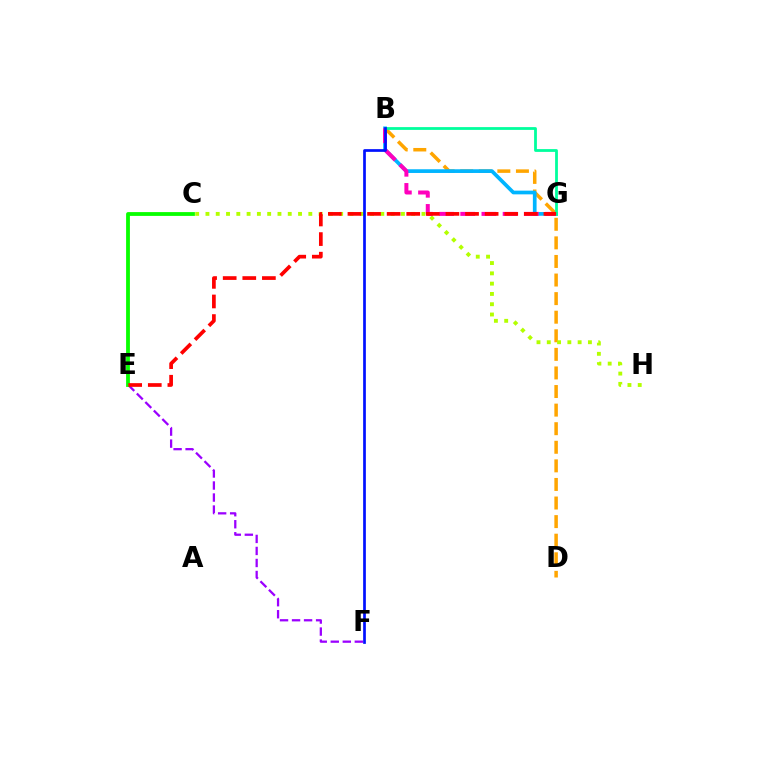{('B', 'D'): [{'color': '#ffa500', 'line_style': 'dashed', 'thickness': 2.52}], ('B', 'G'): [{'color': '#00b5ff', 'line_style': 'solid', 'thickness': 2.67}, {'color': '#ff00bd', 'line_style': 'dashed', 'thickness': 2.88}, {'color': '#00ff9d', 'line_style': 'solid', 'thickness': 2.01}], ('E', 'F'): [{'color': '#9b00ff', 'line_style': 'dashed', 'thickness': 1.63}], ('C', 'H'): [{'color': '#b3ff00', 'line_style': 'dotted', 'thickness': 2.8}], ('C', 'E'): [{'color': '#08ff00', 'line_style': 'solid', 'thickness': 2.74}], ('E', 'G'): [{'color': '#ff0000', 'line_style': 'dashed', 'thickness': 2.66}], ('B', 'F'): [{'color': '#0010ff', 'line_style': 'solid', 'thickness': 1.95}]}